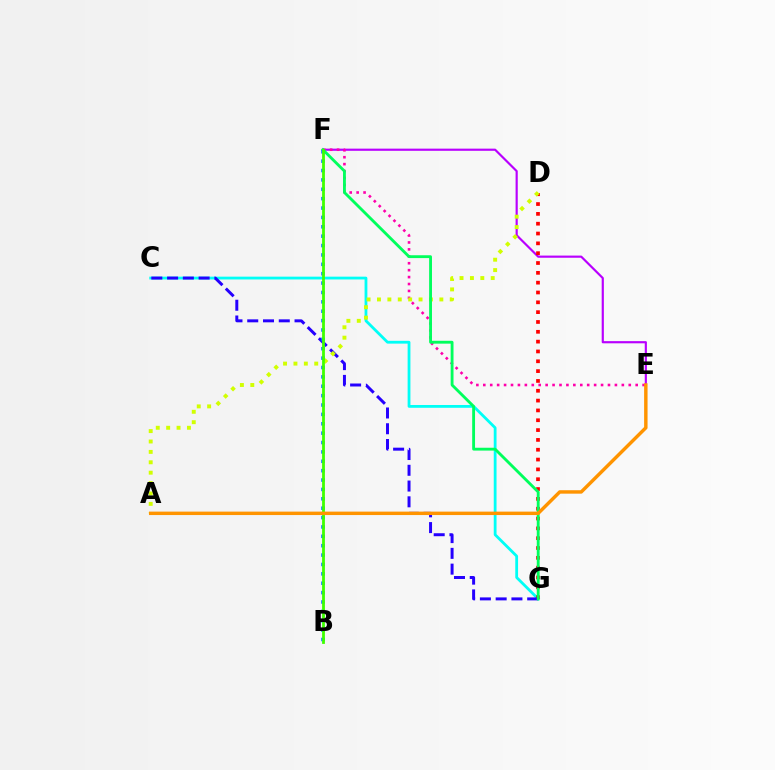{('E', 'F'): [{'color': '#b900ff', 'line_style': 'solid', 'thickness': 1.56}, {'color': '#ff00ac', 'line_style': 'dotted', 'thickness': 1.88}], ('C', 'G'): [{'color': '#00fff6', 'line_style': 'solid', 'thickness': 2.01}, {'color': '#2500ff', 'line_style': 'dashed', 'thickness': 2.14}], ('D', 'G'): [{'color': '#ff0000', 'line_style': 'dotted', 'thickness': 2.67}], ('A', 'D'): [{'color': '#d1ff00', 'line_style': 'dotted', 'thickness': 2.82}], ('F', 'G'): [{'color': '#00ff5c', 'line_style': 'solid', 'thickness': 2.05}], ('B', 'F'): [{'color': '#0074ff', 'line_style': 'dotted', 'thickness': 2.55}, {'color': '#3dff00', 'line_style': 'solid', 'thickness': 2.01}], ('A', 'E'): [{'color': '#ff9400', 'line_style': 'solid', 'thickness': 2.47}]}